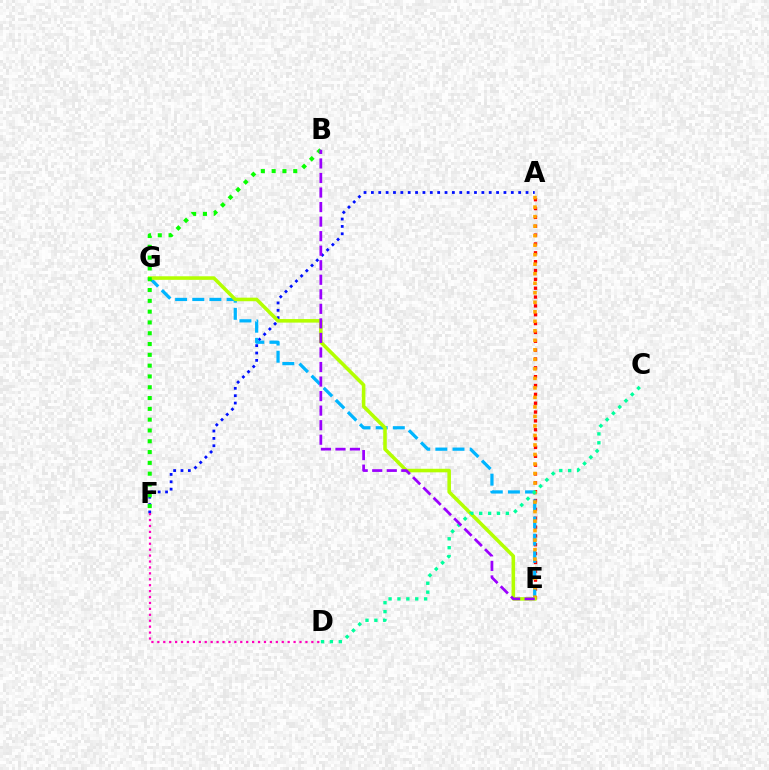{('A', 'F'): [{'color': '#0010ff', 'line_style': 'dotted', 'thickness': 2.0}], ('A', 'E'): [{'color': '#ff0000', 'line_style': 'dotted', 'thickness': 2.4}, {'color': '#ffa500', 'line_style': 'dotted', 'thickness': 2.59}], ('D', 'F'): [{'color': '#ff00bd', 'line_style': 'dotted', 'thickness': 1.61}], ('E', 'G'): [{'color': '#00b5ff', 'line_style': 'dashed', 'thickness': 2.33}, {'color': '#b3ff00', 'line_style': 'solid', 'thickness': 2.56}], ('B', 'F'): [{'color': '#08ff00', 'line_style': 'dotted', 'thickness': 2.94}], ('C', 'D'): [{'color': '#00ff9d', 'line_style': 'dotted', 'thickness': 2.42}], ('B', 'E'): [{'color': '#9b00ff', 'line_style': 'dashed', 'thickness': 1.98}]}